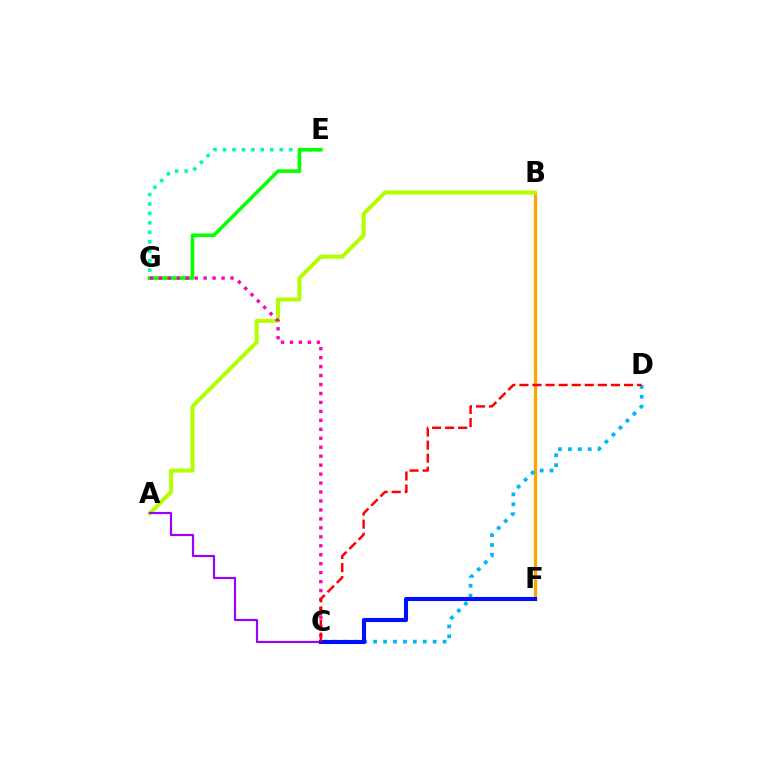{('B', 'F'): [{'color': '#ffa500', 'line_style': 'solid', 'thickness': 2.35}], ('E', 'G'): [{'color': '#00ff9d', 'line_style': 'dotted', 'thickness': 2.57}, {'color': '#08ff00', 'line_style': 'solid', 'thickness': 2.59}], ('A', 'B'): [{'color': '#b3ff00', 'line_style': 'solid', 'thickness': 2.91}], ('A', 'C'): [{'color': '#9b00ff', 'line_style': 'solid', 'thickness': 1.57}], ('C', 'D'): [{'color': '#00b5ff', 'line_style': 'dotted', 'thickness': 2.69}, {'color': '#ff0000', 'line_style': 'dashed', 'thickness': 1.78}], ('C', 'F'): [{'color': '#0010ff', 'line_style': 'solid', 'thickness': 2.95}], ('C', 'G'): [{'color': '#ff00bd', 'line_style': 'dotted', 'thickness': 2.43}]}